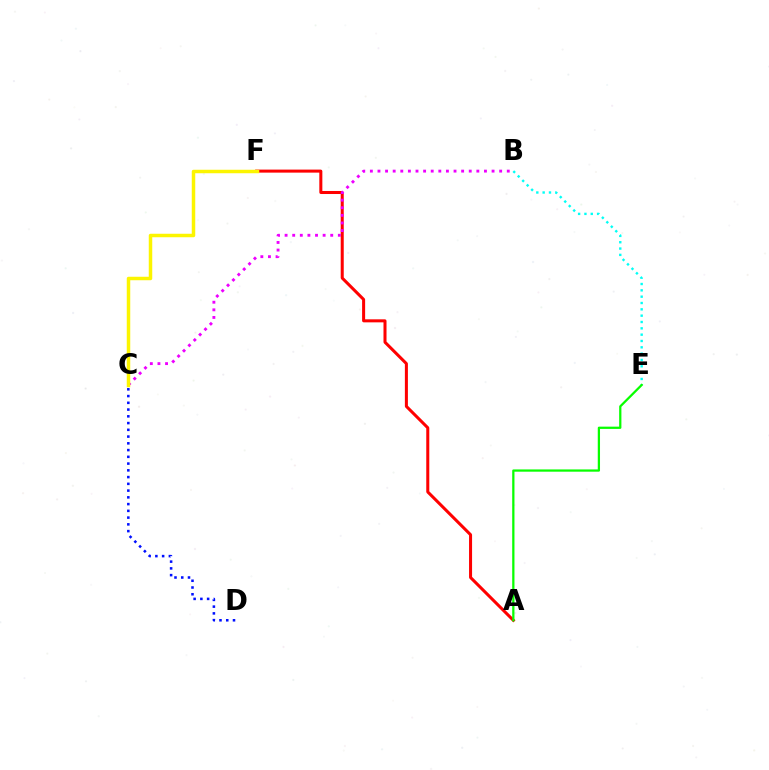{('C', 'D'): [{'color': '#0010ff', 'line_style': 'dotted', 'thickness': 1.83}], ('A', 'F'): [{'color': '#ff0000', 'line_style': 'solid', 'thickness': 2.18}], ('B', 'C'): [{'color': '#ee00ff', 'line_style': 'dotted', 'thickness': 2.07}], ('C', 'F'): [{'color': '#fcf500', 'line_style': 'solid', 'thickness': 2.51}], ('B', 'E'): [{'color': '#00fff6', 'line_style': 'dotted', 'thickness': 1.72}], ('A', 'E'): [{'color': '#08ff00', 'line_style': 'solid', 'thickness': 1.62}]}